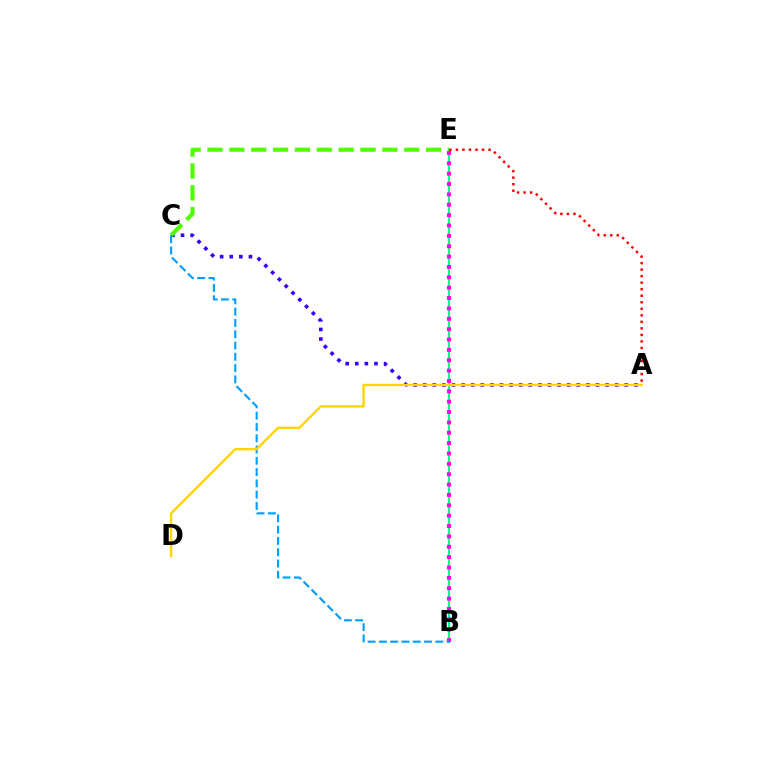{('B', 'E'): [{'color': '#00ff86', 'line_style': 'solid', 'thickness': 1.57}, {'color': '#ff00ed', 'line_style': 'dotted', 'thickness': 2.82}], ('A', 'C'): [{'color': '#3700ff', 'line_style': 'dotted', 'thickness': 2.61}], ('C', 'E'): [{'color': '#4fff00', 'line_style': 'dashed', 'thickness': 2.97}], ('A', 'E'): [{'color': '#ff0000', 'line_style': 'dotted', 'thickness': 1.77}], ('B', 'C'): [{'color': '#009eff', 'line_style': 'dashed', 'thickness': 1.53}], ('A', 'D'): [{'color': '#ffd500', 'line_style': 'solid', 'thickness': 1.7}]}